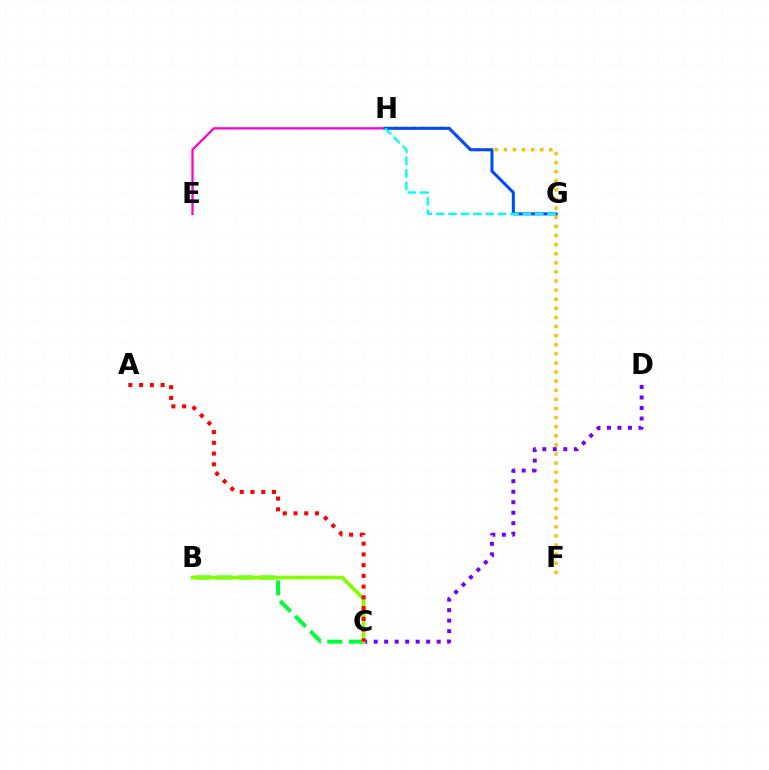{('E', 'H'): [{'color': '#ff00cf', 'line_style': 'solid', 'thickness': 1.65}], ('F', 'H'): [{'color': '#ffbd00', 'line_style': 'dotted', 'thickness': 2.47}], ('C', 'D'): [{'color': '#7200ff', 'line_style': 'dotted', 'thickness': 2.85}], ('B', 'C'): [{'color': '#00ff39', 'line_style': 'dashed', 'thickness': 2.9}, {'color': '#84ff00', 'line_style': 'solid', 'thickness': 2.65}], ('G', 'H'): [{'color': '#004bff', 'line_style': 'solid', 'thickness': 2.19}, {'color': '#00fff6', 'line_style': 'dashed', 'thickness': 1.68}], ('A', 'C'): [{'color': '#ff0000', 'line_style': 'dotted', 'thickness': 2.92}]}